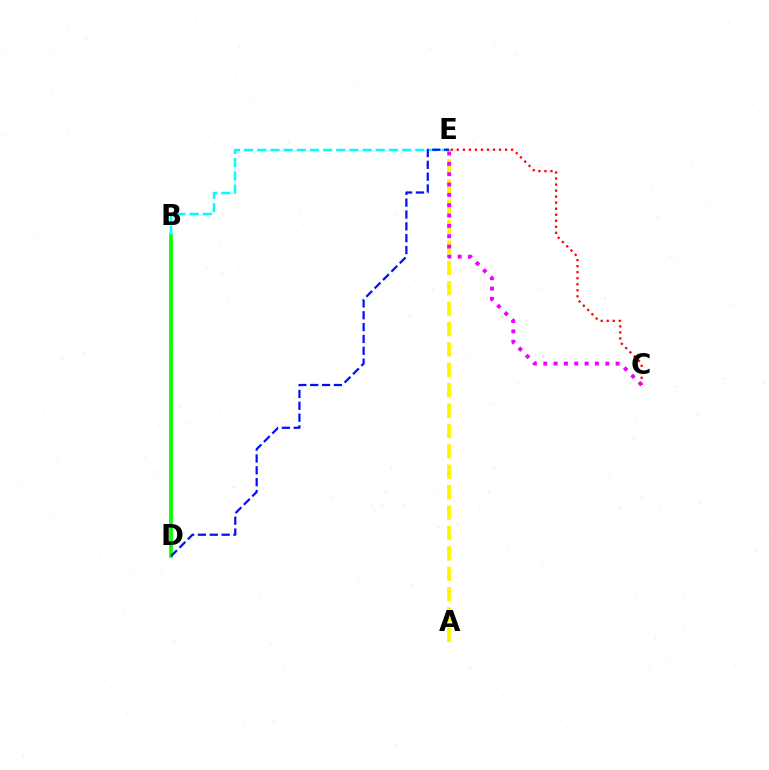{('B', 'D'): [{'color': '#08ff00', 'line_style': 'solid', 'thickness': 2.67}], ('B', 'E'): [{'color': '#00fff6', 'line_style': 'dashed', 'thickness': 1.79}], ('A', 'E'): [{'color': '#fcf500', 'line_style': 'dashed', 'thickness': 2.77}], ('D', 'E'): [{'color': '#0010ff', 'line_style': 'dashed', 'thickness': 1.61}], ('C', 'E'): [{'color': '#ff0000', 'line_style': 'dotted', 'thickness': 1.64}, {'color': '#ee00ff', 'line_style': 'dotted', 'thickness': 2.81}]}